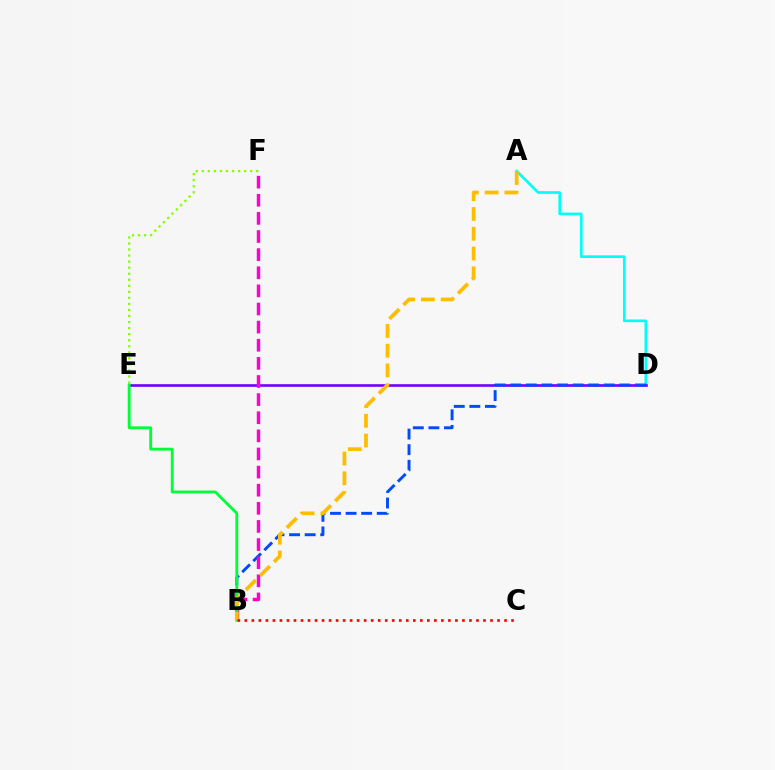{('A', 'D'): [{'color': '#00fff6', 'line_style': 'solid', 'thickness': 1.92}], ('D', 'E'): [{'color': '#7200ff', 'line_style': 'solid', 'thickness': 1.89}], ('B', 'D'): [{'color': '#004bff', 'line_style': 'dashed', 'thickness': 2.12}], ('B', 'F'): [{'color': '#ff00cf', 'line_style': 'dashed', 'thickness': 2.46}], ('E', 'F'): [{'color': '#84ff00', 'line_style': 'dotted', 'thickness': 1.64}], ('B', 'E'): [{'color': '#00ff39', 'line_style': 'solid', 'thickness': 2.05}], ('A', 'B'): [{'color': '#ffbd00', 'line_style': 'dashed', 'thickness': 2.68}], ('B', 'C'): [{'color': '#ff0000', 'line_style': 'dotted', 'thickness': 1.91}]}